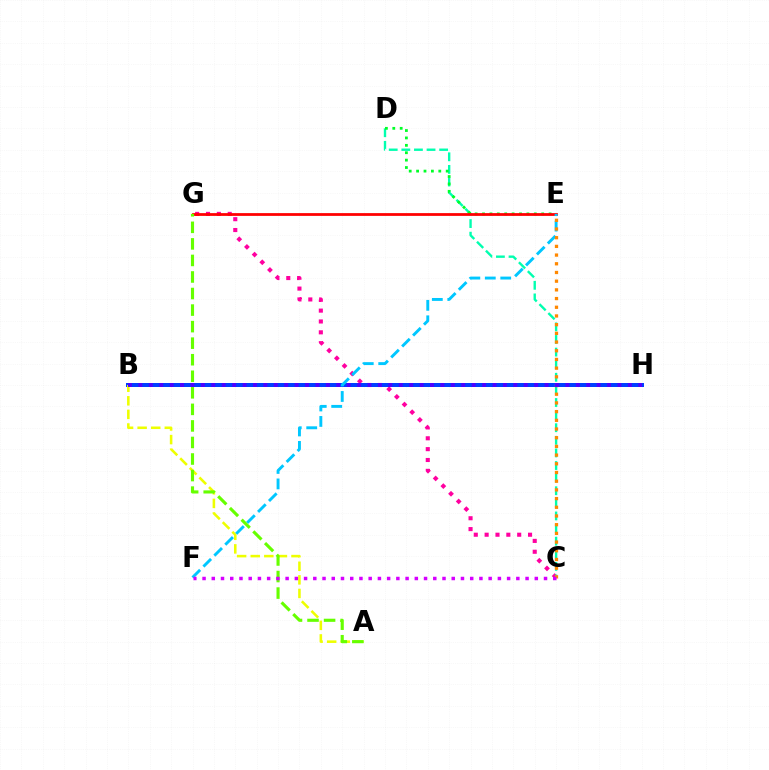{('C', 'G'): [{'color': '#ff00a0', 'line_style': 'dotted', 'thickness': 2.95}], ('C', 'D'): [{'color': '#00ffaf', 'line_style': 'dashed', 'thickness': 1.71}], ('B', 'H'): [{'color': '#003fff', 'line_style': 'solid', 'thickness': 2.87}, {'color': '#4f00ff', 'line_style': 'dotted', 'thickness': 2.83}], ('A', 'B'): [{'color': '#eeff00', 'line_style': 'dashed', 'thickness': 1.85}], ('D', 'E'): [{'color': '#00ff27', 'line_style': 'dotted', 'thickness': 2.01}], ('E', 'G'): [{'color': '#ff0000', 'line_style': 'solid', 'thickness': 1.99}], ('E', 'F'): [{'color': '#00c7ff', 'line_style': 'dashed', 'thickness': 2.1}], ('C', 'E'): [{'color': '#ff8800', 'line_style': 'dotted', 'thickness': 2.36}], ('A', 'G'): [{'color': '#66ff00', 'line_style': 'dashed', 'thickness': 2.25}], ('C', 'F'): [{'color': '#d600ff', 'line_style': 'dotted', 'thickness': 2.51}]}